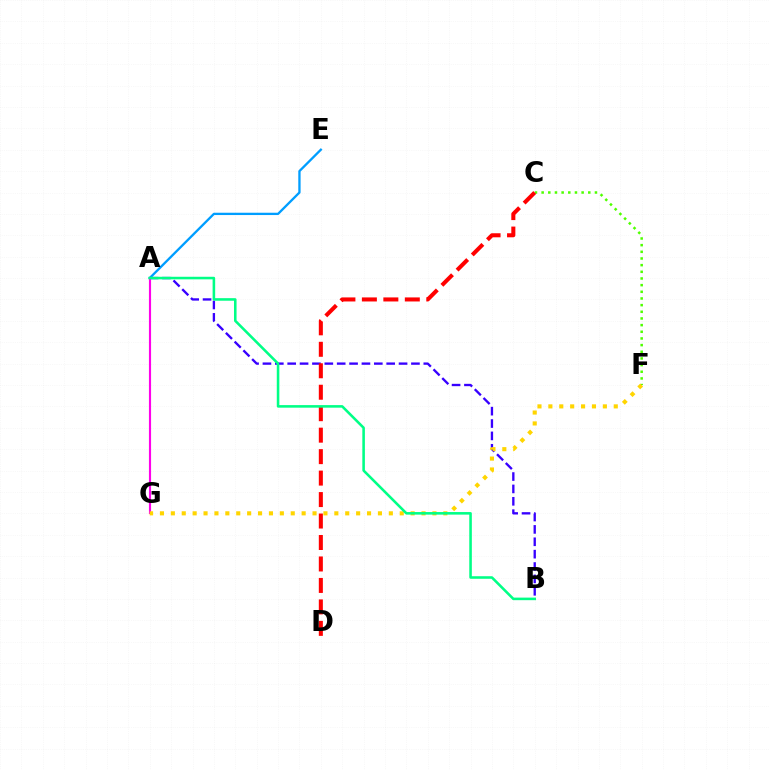{('C', 'F'): [{'color': '#4fff00', 'line_style': 'dotted', 'thickness': 1.81}], ('A', 'B'): [{'color': '#3700ff', 'line_style': 'dashed', 'thickness': 1.68}, {'color': '#00ff86', 'line_style': 'solid', 'thickness': 1.85}], ('A', 'E'): [{'color': '#009eff', 'line_style': 'solid', 'thickness': 1.66}], ('A', 'G'): [{'color': '#ff00ed', 'line_style': 'solid', 'thickness': 1.54}], ('C', 'D'): [{'color': '#ff0000', 'line_style': 'dashed', 'thickness': 2.92}], ('F', 'G'): [{'color': '#ffd500', 'line_style': 'dotted', 'thickness': 2.96}]}